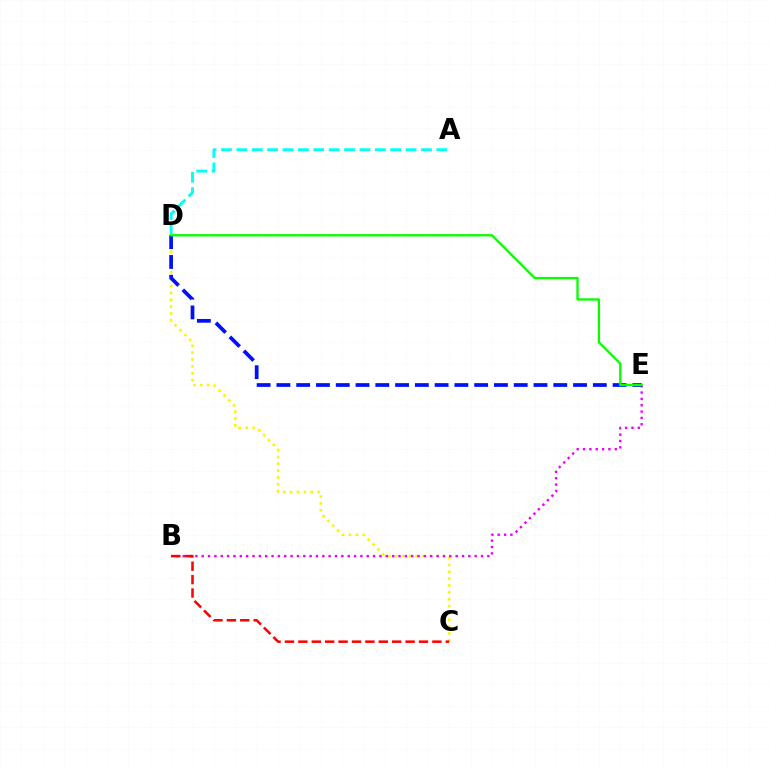{('C', 'D'): [{'color': '#fcf500', 'line_style': 'dotted', 'thickness': 1.87}], ('B', 'E'): [{'color': '#ee00ff', 'line_style': 'dotted', 'thickness': 1.72}], ('B', 'C'): [{'color': '#ff0000', 'line_style': 'dashed', 'thickness': 1.82}], ('A', 'D'): [{'color': '#00fff6', 'line_style': 'dashed', 'thickness': 2.09}], ('D', 'E'): [{'color': '#0010ff', 'line_style': 'dashed', 'thickness': 2.69}, {'color': '#08ff00', 'line_style': 'solid', 'thickness': 1.67}]}